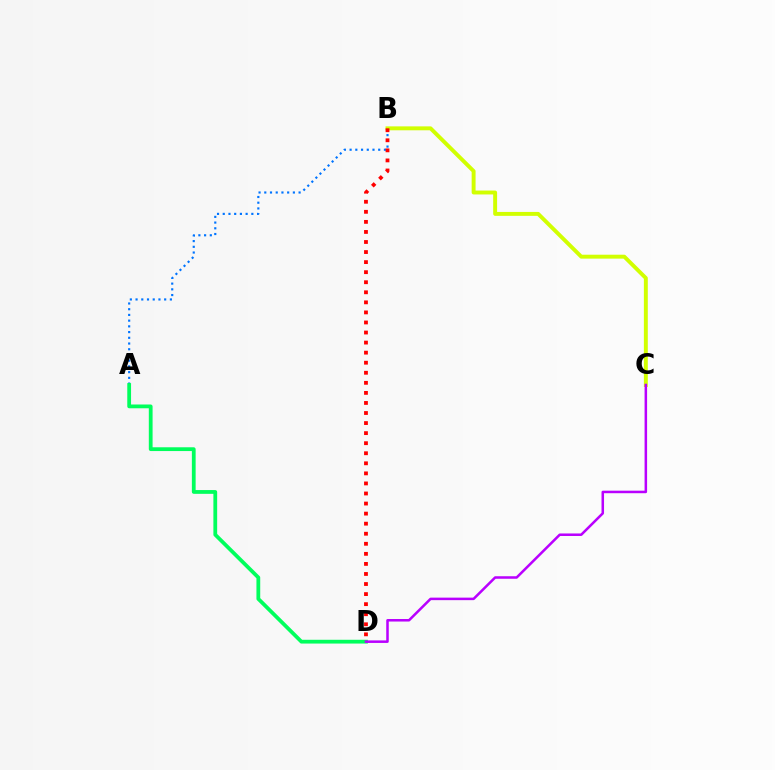{('A', 'B'): [{'color': '#0074ff', 'line_style': 'dotted', 'thickness': 1.55}], ('B', 'C'): [{'color': '#d1ff00', 'line_style': 'solid', 'thickness': 2.82}], ('A', 'D'): [{'color': '#00ff5c', 'line_style': 'solid', 'thickness': 2.72}], ('B', 'D'): [{'color': '#ff0000', 'line_style': 'dotted', 'thickness': 2.73}], ('C', 'D'): [{'color': '#b900ff', 'line_style': 'solid', 'thickness': 1.82}]}